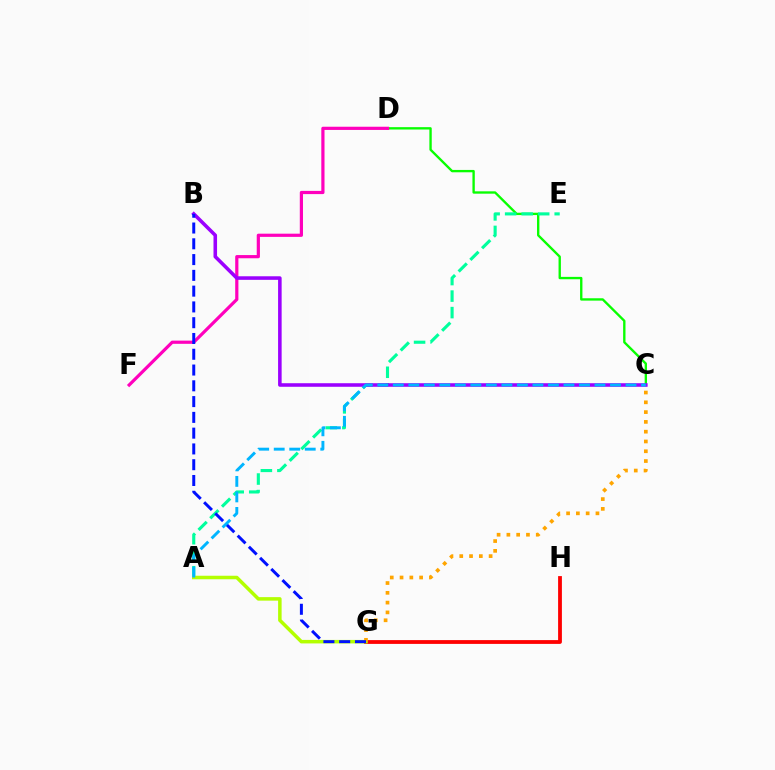{('C', 'D'): [{'color': '#08ff00', 'line_style': 'solid', 'thickness': 1.69}], ('G', 'H'): [{'color': '#ff0000', 'line_style': 'solid', 'thickness': 2.73}], ('D', 'F'): [{'color': '#ff00bd', 'line_style': 'solid', 'thickness': 2.3}], ('A', 'E'): [{'color': '#00ff9d', 'line_style': 'dashed', 'thickness': 2.24}], ('B', 'C'): [{'color': '#9b00ff', 'line_style': 'solid', 'thickness': 2.56}], ('A', 'G'): [{'color': '#b3ff00', 'line_style': 'solid', 'thickness': 2.53}], ('C', 'G'): [{'color': '#ffa500', 'line_style': 'dotted', 'thickness': 2.66}], ('B', 'G'): [{'color': '#0010ff', 'line_style': 'dashed', 'thickness': 2.14}], ('A', 'C'): [{'color': '#00b5ff', 'line_style': 'dashed', 'thickness': 2.11}]}